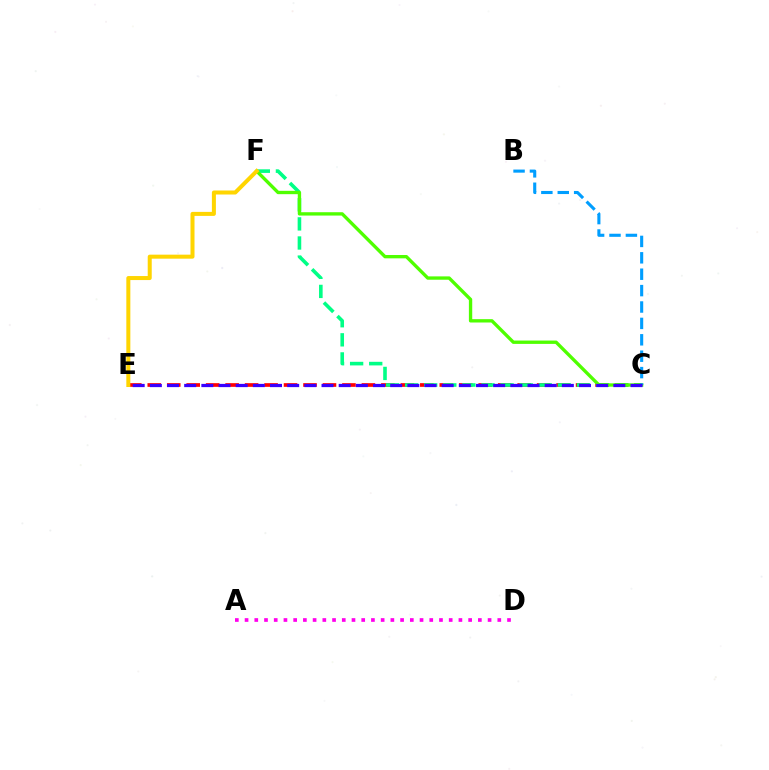{('C', 'E'): [{'color': '#ff0000', 'line_style': 'dashed', 'thickness': 2.64}, {'color': '#3700ff', 'line_style': 'dashed', 'thickness': 2.33}], ('C', 'F'): [{'color': '#00ff86', 'line_style': 'dashed', 'thickness': 2.59}, {'color': '#4fff00', 'line_style': 'solid', 'thickness': 2.41}], ('A', 'D'): [{'color': '#ff00ed', 'line_style': 'dotted', 'thickness': 2.64}], ('B', 'C'): [{'color': '#009eff', 'line_style': 'dashed', 'thickness': 2.23}], ('E', 'F'): [{'color': '#ffd500', 'line_style': 'solid', 'thickness': 2.89}]}